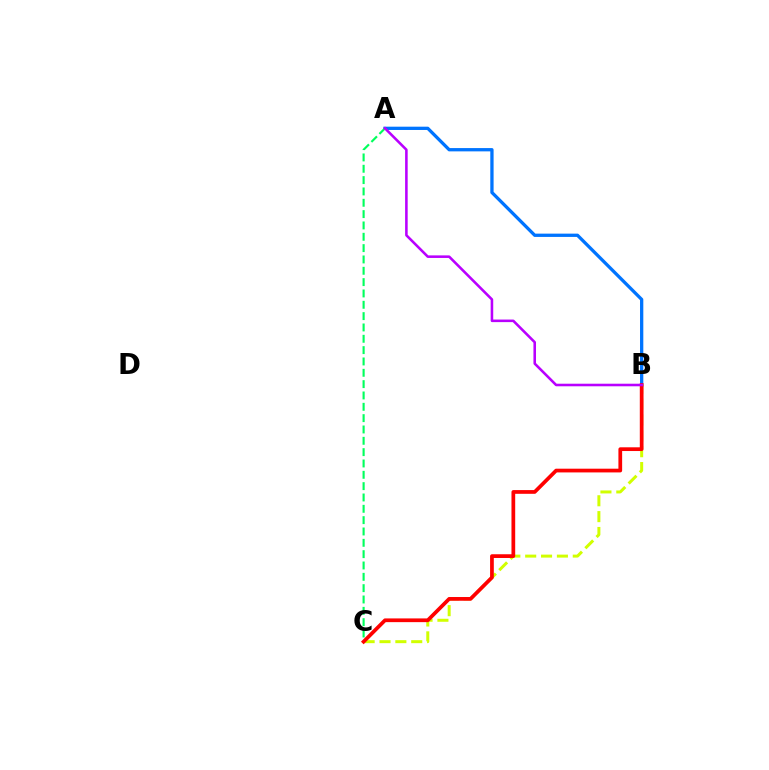{('B', 'C'): [{'color': '#d1ff00', 'line_style': 'dashed', 'thickness': 2.15}, {'color': '#ff0000', 'line_style': 'solid', 'thickness': 2.68}], ('A', 'B'): [{'color': '#0074ff', 'line_style': 'solid', 'thickness': 2.37}, {'color': '#b900ff', 'line_style': 'solid', 'thickness': 1.85}], ('A', 'C'): [{'color': '#00ff5c', 'line_style': 'dashed', 'thickness': 1.54}]}